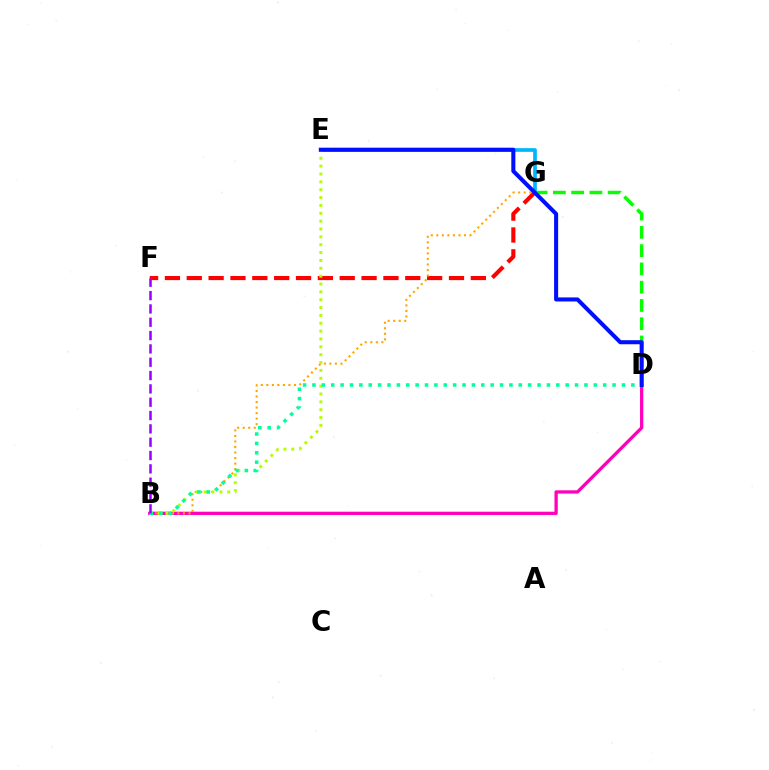{('E', 'G'): [{'color': '#00b5ff', 'line_style': 'solid', 'thickness': 2.66}], ('B', 'D'): [{'color': '#ff00bd', 'line_style': 'solid', 'thickness': 2.35}, {'color': '#00ff9d', 'line_style': 'dotted', 'thickness': 2.55}], ('F', 'G'): [{'color': '#ff0000', 'line_style': 'dashed', 'thickness': 2.97}], ('D', 'G'): [{'color': '#08ff00', 'line_style': 'dashed', 'thickness': 2.48}], ('B', 'G'): [{'color': '#ffa500', 'line_style': 'dotted', 'thickness': 1.5}], ('B', 'E'): [{'color': '#b3ff00', 'line_style': 'dotted', 'thickness': 2.13}], ('D', 'E'): [{'color': '#0010ff', 'line_style': 'solid', 'thickness': 2.92}], ('B', 'F'): [{'color': '#9b00ff', 'line_style': 'dashed', 'thickness': 1.81}]}